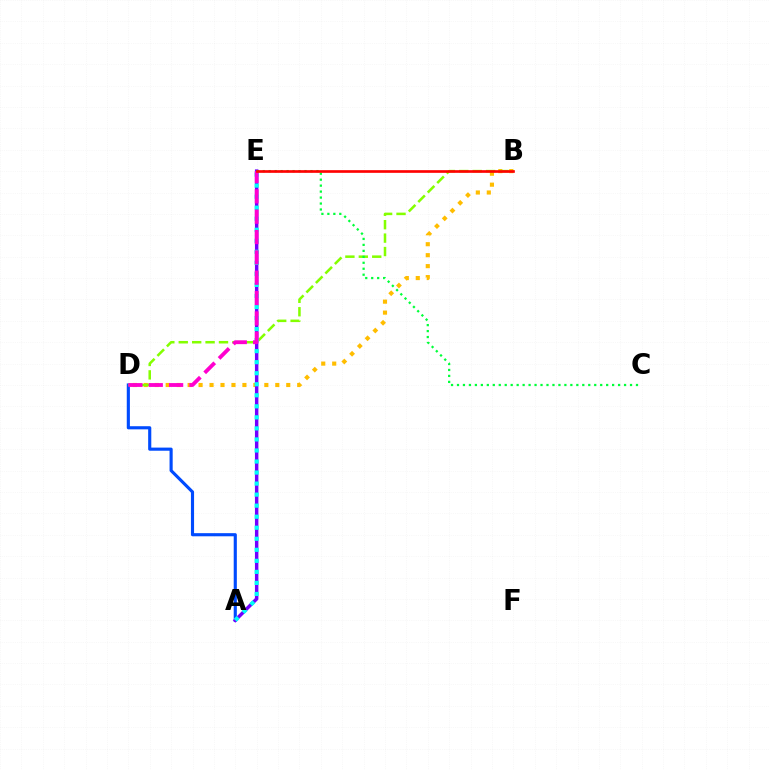{('A', 'D'): [{'color': '#004bff', 'line_style': 'solid', 'thickness': 2.25}], ('B', 'D'): [{'color': '#ffbd00', 'line_style': 'dotted', 'thickness': 2.98}, {'color': '#84ff00', 'line_style': 'dashed', 'thickness': 1.82}], ('A', 'E'): [{'color': '#7200ff', 'line_style': 'solid', 'thickness': 2.49}, {'color': '#00fff6', 'line_style': 'dotted', 'thickness': 3.0}], ('D', 'E'): [{'color': '#ff00cf', 'line_style': 'dashed', 'thickness': 2.76}], ('C', 'E'): [{'color': '#00ff39', 'line_style': 'dotted', 'thickness': 1.62}], ('B', 'E'): [{'color': '#ff0000', 'line_style': 'solid', 'thickness': 1.92}]}